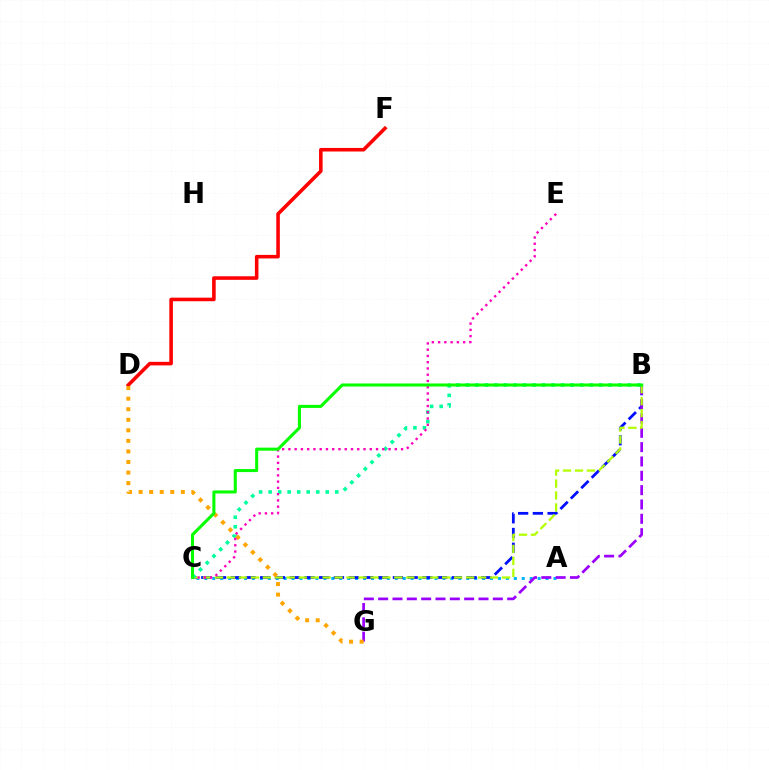{('A', 'C'): [{'color': '#00b5ff', 'line_style': 'dotted', 'thickness': 2.16}], ('B', 'C'): [{'color': '#0010ff', 'line_style': 'dashed', 'thickness': 2.0}, {'color': '#b3ff00', 'line_style': 'dashed', 'thickness': 1.62}, {'color': '#00ff9d', 'line_style': 'dotted', 'thickness': 2.59}, {'color': '#08ff00', 'line_style': 'solid', 'thickness': 2.21}], ('B', 'G'): [{'color': '#9b00ff', 'line_style': 'dashed', 'thickness': 1.95}], ('D', 'F'): [{'color': '#ff0000', 'line_style': 'solid', 'thickness': 2.57}], ('D', 'G'): [{'color': '#ffa500', 'line_style': 'dotted', 'thickness': 2.87}], ('C', 'E'): [{'color': '#ff00bd', 'line_style': 'dotted', 'thickness': 1.7}]}